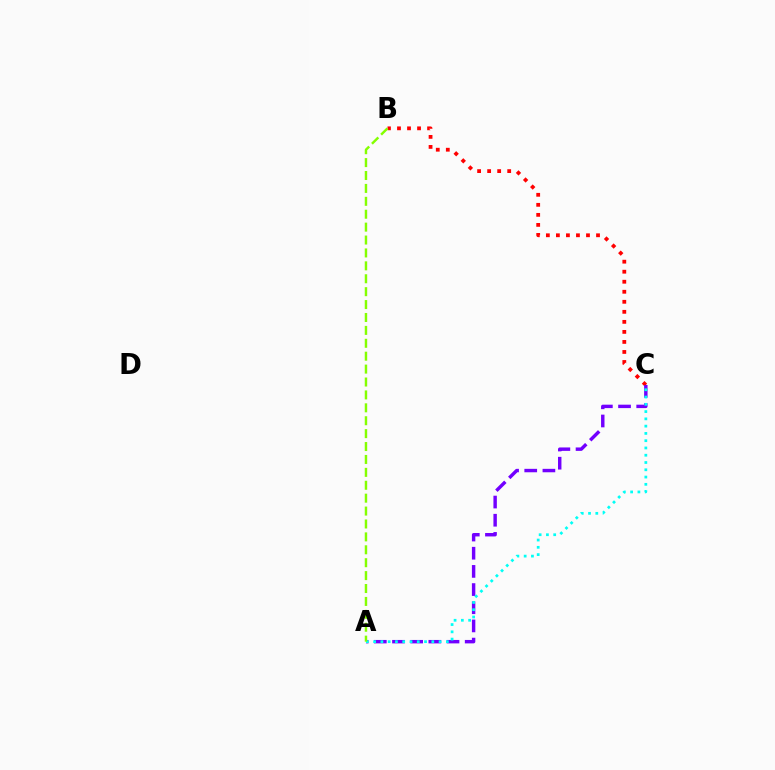{('B', 'C'): [{'color': '#ff0000', 'line_style': 'dotted', 'thickness': 2.73}], ('A', 'C'): [{'color': '#7200ff', 'line_style': 'dashed', 'thickness': 2.47}, {'color': '#00fff6', 'line_style': 'dotted', 'thickness': 1.98}], ('A', 'B'): [{'color': '#84ff00', 'line_style': 'dashed', 'thickness': 1.75}]}